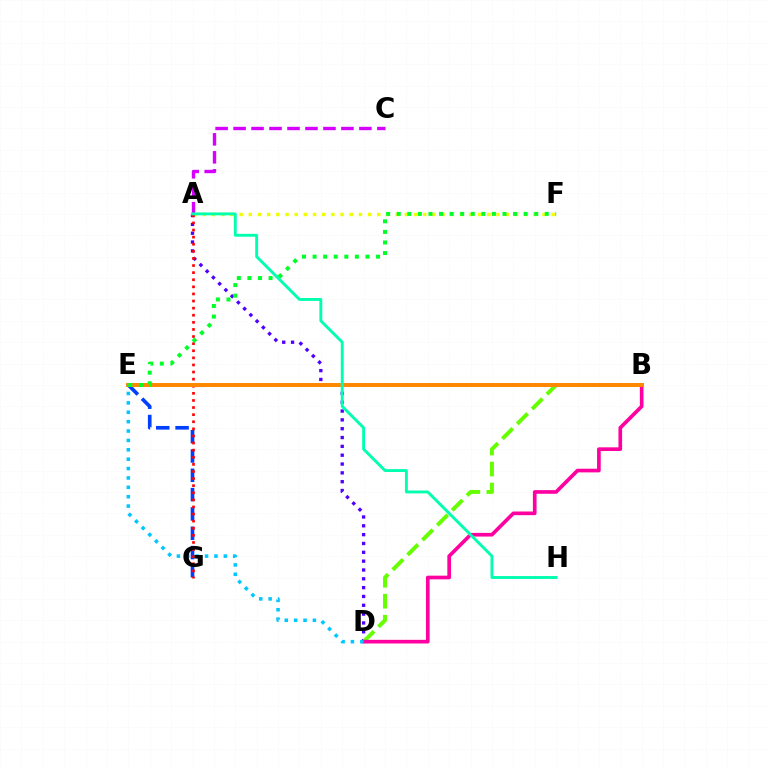{('A', 'F'): [{'color': '#eeff00', 'line_style': 'dotted', 'thickness': 2.49}], ('A', 'D'): [{'color': '#4f00ff', 'line_style': 'dotted', 'thickness': 2.4}], ('E', 'G'): [{'color': '#003fff', 'line_style': 'dashed', 'thickness': 2.62}], ('A', 'G'): [{'color': '#ff0000', 'line_style': 'dotted', 'thickness': 1.93}], ('A', 'C'): [{'color': '#d600ff', 'line_style': 'dashed', 'thickness': 2.44}], ('B', 'D'): [{'color': '#66ff00', 'line_style': 'dashed', 'thickness': 2.85}, {'color': '#ff00a0', 'line_style': 'solid', 'thickness': 2.64}], ('B', 'E'): [{'color': '#ff8800', 'line_style': 'solid', 'thickness': 2.86}], ('D', 'E'): [{'color': '#00c7ff', 'line_style': 'dotted', 'thickness': 2.55}], ('E', 'F'): [{'color': '#00ff27', 'line_style': 'dotted', 'thickness': 2.87}], ('A', 'H'): [{'color': '#00ffaf', 'line_style': 'solid', 'thickness': 2.08}]}